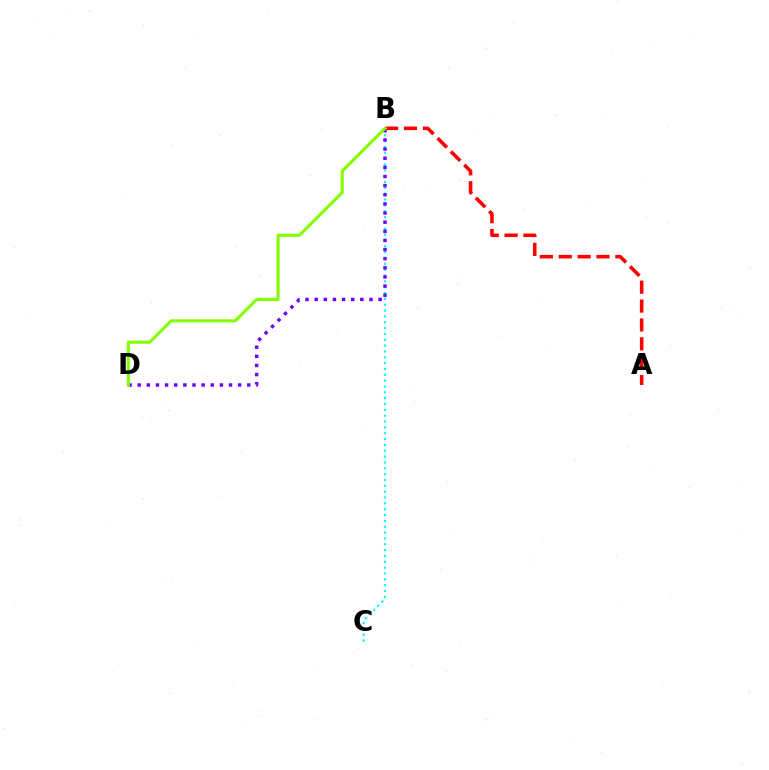{('A', 'B'): [{'color': '#ff0000', 'line_style': 'dashed', 'thickness': 2.57}], ('B', 'C'): [{'color': '#00fff6', 'line_style': 'dotted', 'thickness': 1.59}], ('B', 'D'): [{'color': '#7200ff', 'line_style': 'dotted', 'thickness': 2.48}, {'color': '#84ff00', 'line_style': 'solid', 'thickness': 2.22}]}